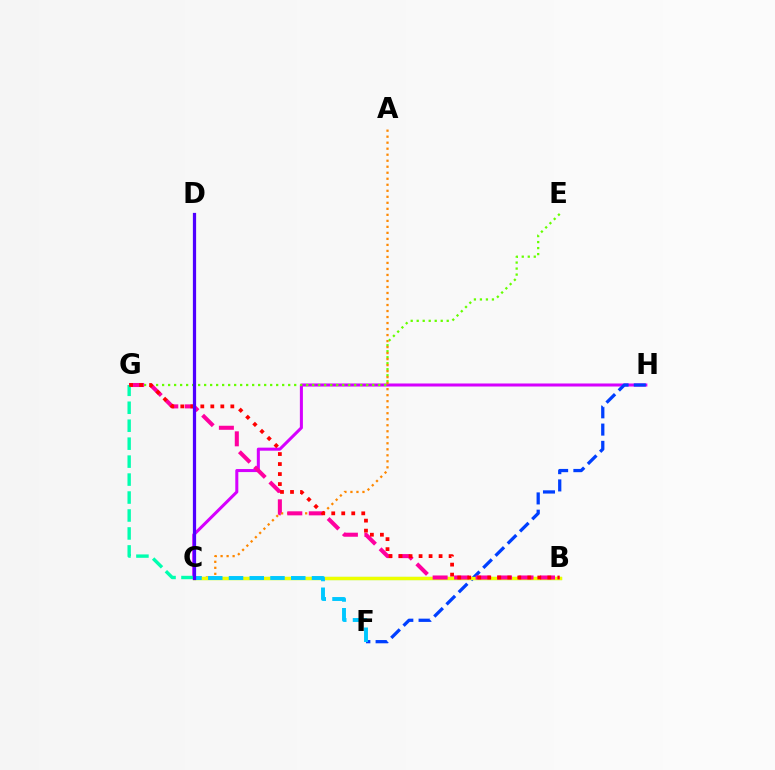{('C', 'H'): [{'color': '#d600ff', 'line_style': 'solid', 'thickness': 2.19}], ('E', 'G'): [{'color': '#66ff00', 'line_style': 'dotted', 'thickness': 1.63}], ('B', 'C'): [{'color': '#00ff27', 'line_style': 'solid', 'thickness': 2.25}, {'color': '#eeff00', 'line_style': 'solid', 'thickness': 2.43}], ('F', 'H'): [{'color': '#003fff', 'line_style': 'dashed', 'thickness': 2.35}], ('A', 'C'): [{'color': '#ff8800', 'line_style': 'dotted', 'thickness': 1.63}], ('B', 'G'): [{'color': '#ff00a0', 'line_style': 'dashed', 'thickness': 2.92}, {'color': '#ff0000', 'line_style': 'dotted', 'thickness': 2.72}], ('C', 'G'): [{'color': '#00ffaf', 'line_style': 'dashed', 'thickness': 2.44}], ('C', 'F'): [{'color': '#00c7ff', 'line_style': 'dashed', 'thickness': 2.82}], ('C', 'D'): [{'color': '#4f00ff', 'line_style': 'solid', 'thickness': 2.32}]}